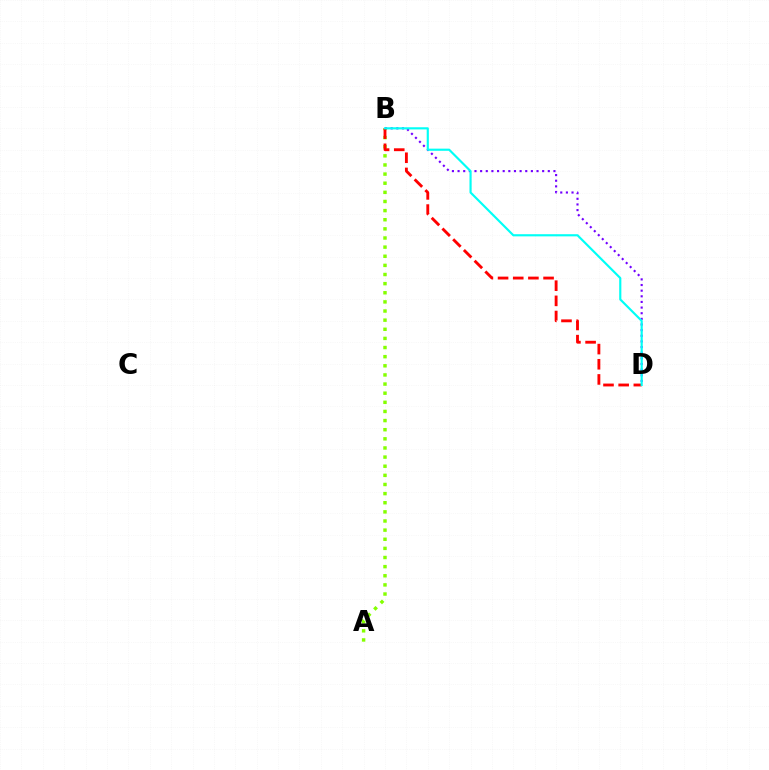{('B', 'D'): [{'color': '#7200ff', 'line_style': 'dotted', 'thickness': 1.53}, {'color': '#ff0000', 'line_style': 'dashed', 'thickness': 2.06}, {'color': '#00fff6', 'line_style': 'solid', 'thickness': 1.55}], ('A', 'B'): [{'color': '#84ff00', 'line_style': 'dotted', 'thickness': 2.48}]}